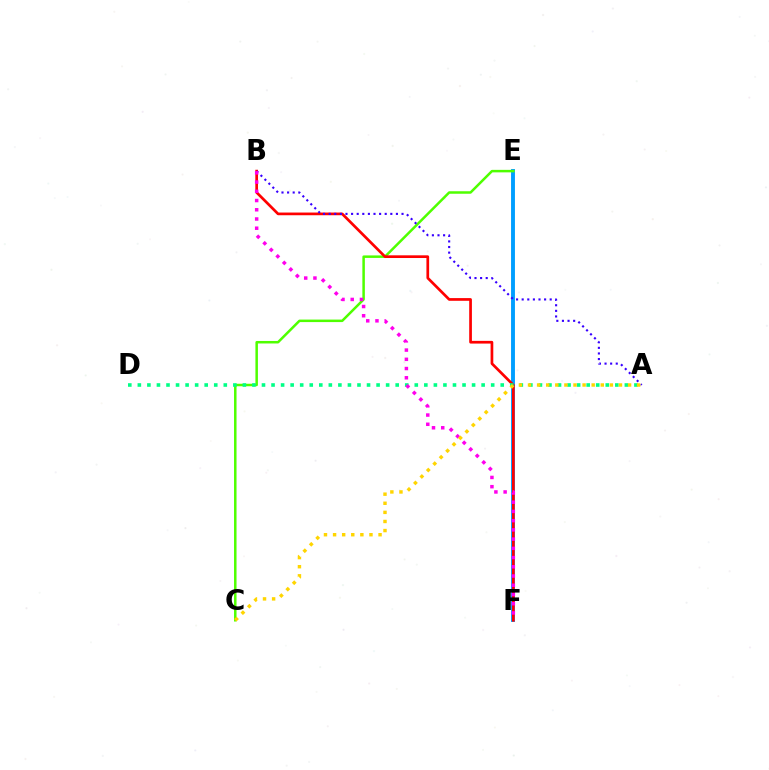{('E', 'F'): [{'color': '#009eff', 'line_style': 'solid', 'thickness': 2.8}], ('C', 'E'): [{'color': '#4fff00', 'line_style': 'solid', 'thickness': 1.8}], ('B', 'F'): [{'color': '#ff0000', 'line_style': 'solid', 'thickness': 1.94}, {'color': '#ff00ed', 'line_style': 'dotted', 'thickness': 2.51}], ('A', 'B'): [{'color': '#3700ff', 'line_style': 'dotted', 'thickness': 1.52}], ('A', 'D'): [{'color': '#00ff86', 'line_style': 'dotted', 'thickness': 2.59}], ('A', 'C'): [{'color': '#ffd500', 'line_style': 'dotted', 'thickness': 2.47}]}